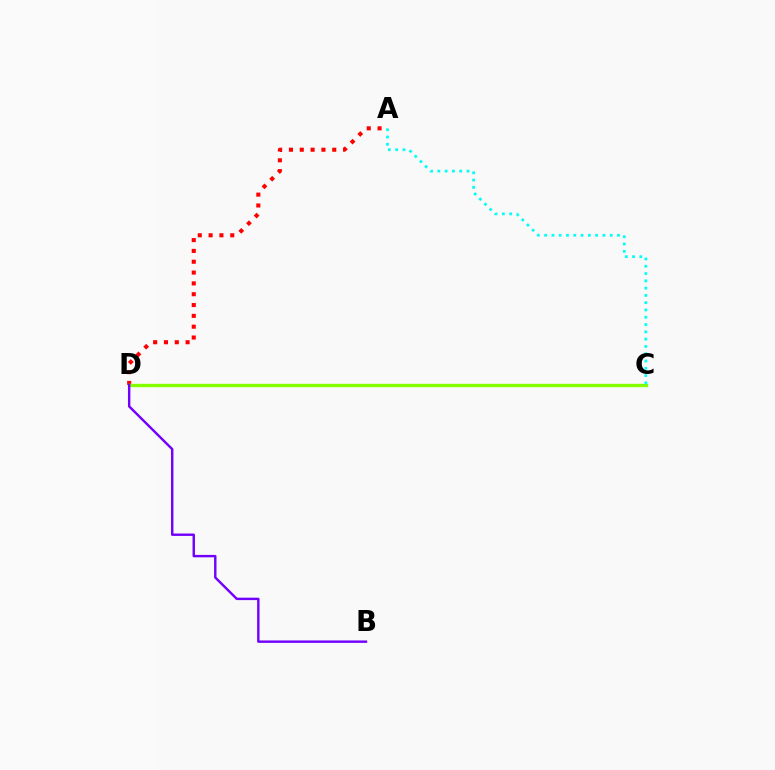{('A', 'D'): [{'color': '#ff0000', 'line_style': 'dotted', 'thickness': 2.94}], ('C', 'D'): [{'color': '#84ff00', 'line_style': 'solid', 'thickness': 2.41}], ('B', 'D'): [{'color': '#7200ff', 'line_style': 'solid', 'thickness': 1.74}], ('A', 'C'): [{'color': '#00fff6', 'line_style': 'dotted', 'thickness': 1.98}]}